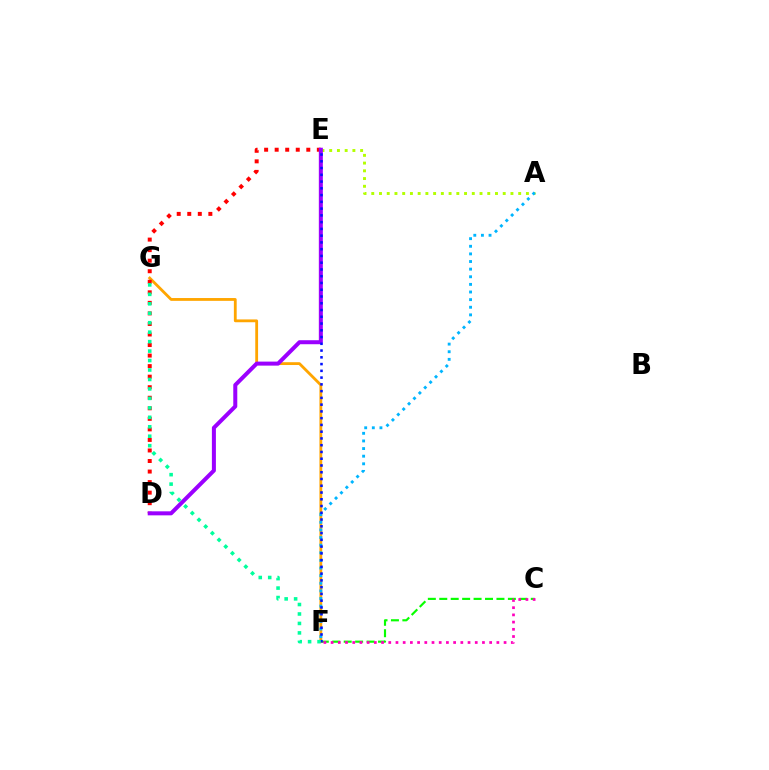{('C', 'F'): [{'color': '#08ff00', 'line_style': 'dashed', 'thickness': 1.55}, {'color': '#ff00bd', 'line_style': 'dotted', 'thickness': 1.96}], ('F', 'G'): [{'color': '#ffa500', 'line_style': 'solid', 'thickness': 2.03}, {'color': '#00ff9d', 'line_style': 'dotted', 'thickness': 2.57}], ('D', 'E'): [{'color': '#ff0000', 'line_style': 'dotted', 'thickness': 2.86}, {'color': '#9b00ff', 'line_style': 'solid', 'thickness': 2.89}], ('A', 'E'): [{'color': '#b3ff00', 'line_style': 'dotted', 'thickness': 2.1}], ('A', 'F'): [{'color': '#00b5ff', 'line_style': 'dotted', 'thickness': 2.07}], ('E', 'F'): [{'color': '#0010ff', 'line_style': 'dotted', 'thickness': 1.84}]}